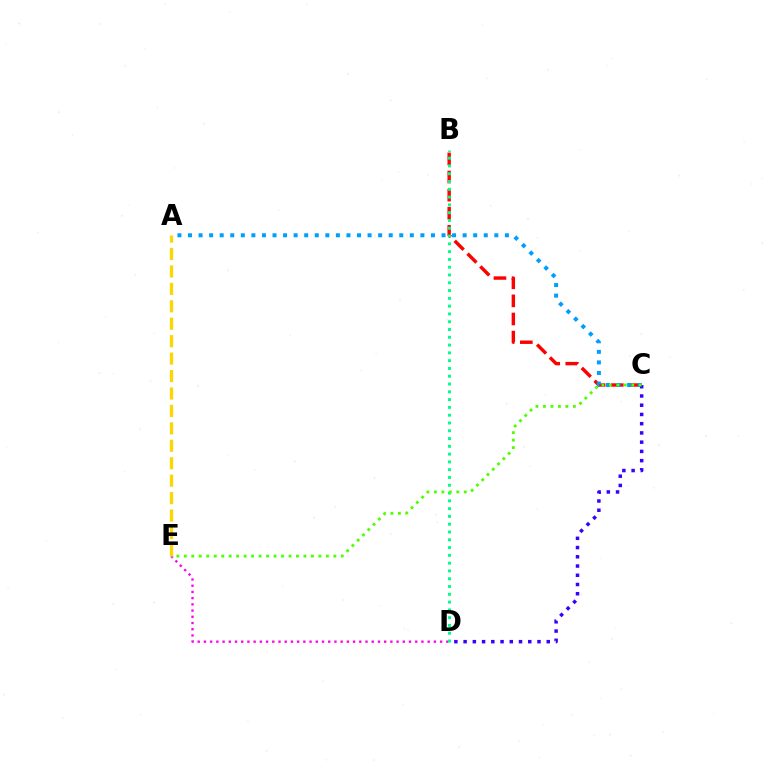{('B', 'C'): [{'color': '#ff0000', 'line_style': 'dashed', 'thickness': 2.46}], ('D', 'E'): [{'color': '#ff00ed', 'line_style': 'dotted', 'thickness': 1.69}], ('A', 'C'): [{'color': '#009eff', 'line_style': 'dotted', 'thickness': 2.87}], ('C', 'D'): [{'color': '#3700ff', 'line_style': 'dotted', 'thickness': 2.51}], ('B', 'D'): [{'color': '#00ff86', 'line_style': 'dotted', 'thickness': 2.12}], ('C', 'E'): [{'color': '#4fff00', 'line_style': 'dotted', 'thickness': 2.03}], ('A', 'E'): [{'color': '#ffd500', 'line_style': 'dashed', 'thickness': 2.37}]}